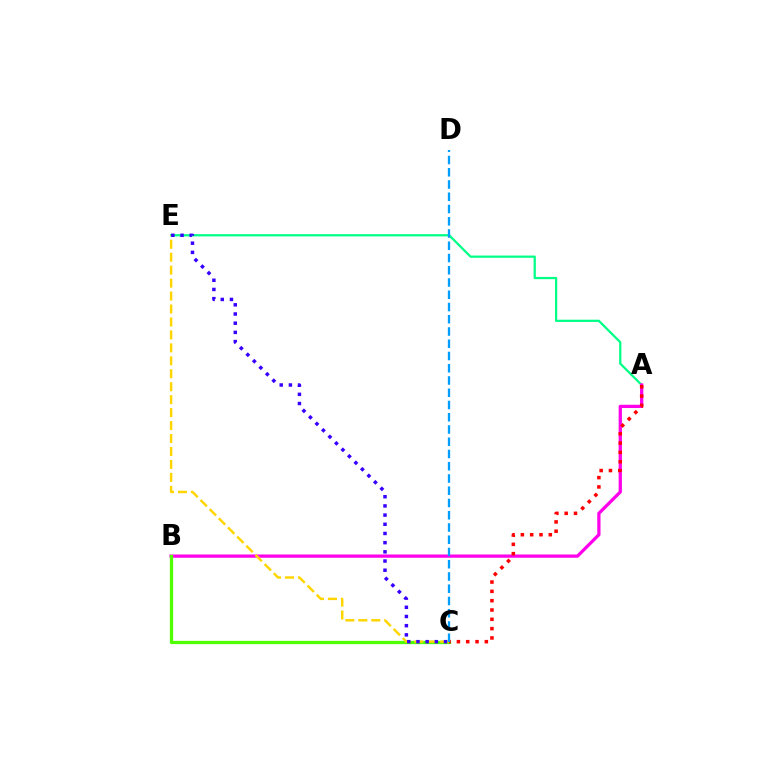{('A', 'E'): [{'color': '#00ff86', 'line_style': 'solid', 'thickness': 1.61}], ('A', 'B'): [{'color': '#ff00ed', 'line_style': 'solid', 'thickness': 2.35}], ('B', 'C'): [{'color': '#4fff00', 'line_style': 'solid', 'thickness': 2.34}], ('C', 'E'): [{'color': '#ffd500', 'line_style': 'dashed', 'thickness': 1.76}, {'color': '#3700ff', 'line_style': 'dotted', 'thickness': 2.5}], ('A', 'C'): [{'color': '#ff0000', 'line_style': 'dotted', 'thickness': 2.53}], ('C', 'D'): [{'color': '#009eff', 'line_style': 'dashed', 'thickness': 1.66}]}